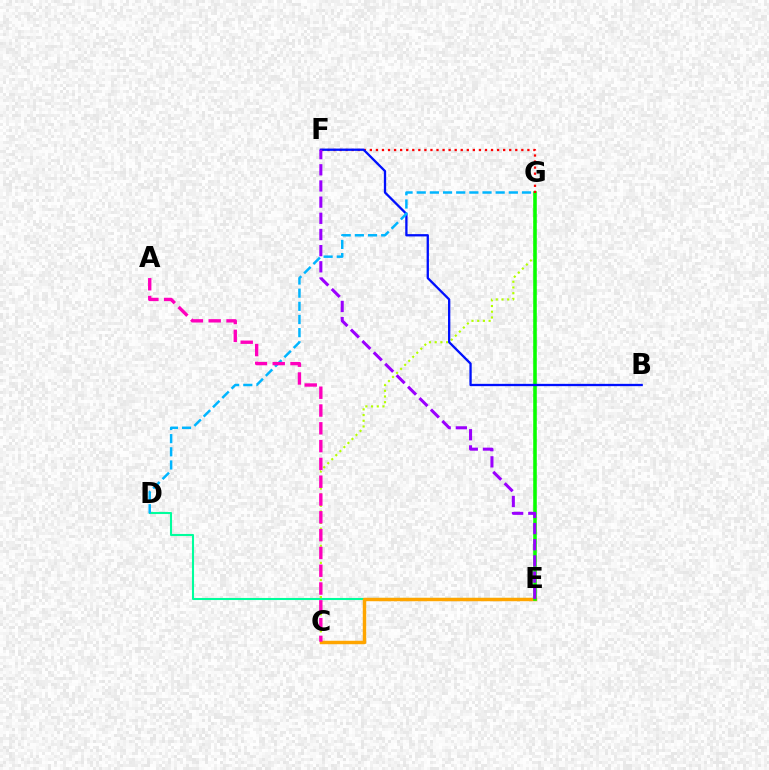{('D', 'E'): [{'color': '#00ff9d', 'line_style': 'solid', 'thickness': 1.5}], ('C', 'G'): [{'color': '#b3ff00', 'line_style': 'dotted', 'thickness': 1.55}], ('C', 'E'): [{'color': '#ffa500', 'line_style': 'solid', 'thickness': 2.48}], ('E', 'G'): [{'color': '#08ff00', 'line_style': 'solid', 'thickness': 2.58}], ('F', 'G'): [{'color': '#ff0000', 'line_style': 'dotted', 'thickness': 1.65}], ('B', 'F'): [{'color': '#0010ff', 'line_style': 'solid', 'thickness': 1.66}], ('E', 'F'): [{'color': '#9b00ff', 'line_style': 'dashed', 'thickness': 2.2}], ('D', 'G'): [{'color': '#00b5ff', 'line_style': 'dashed', 'thickness': 1.79}], ('A', 'C'): [{'color': '#ff00bd', 'line_style': 'dashed', 'thickness': 2.42}]}